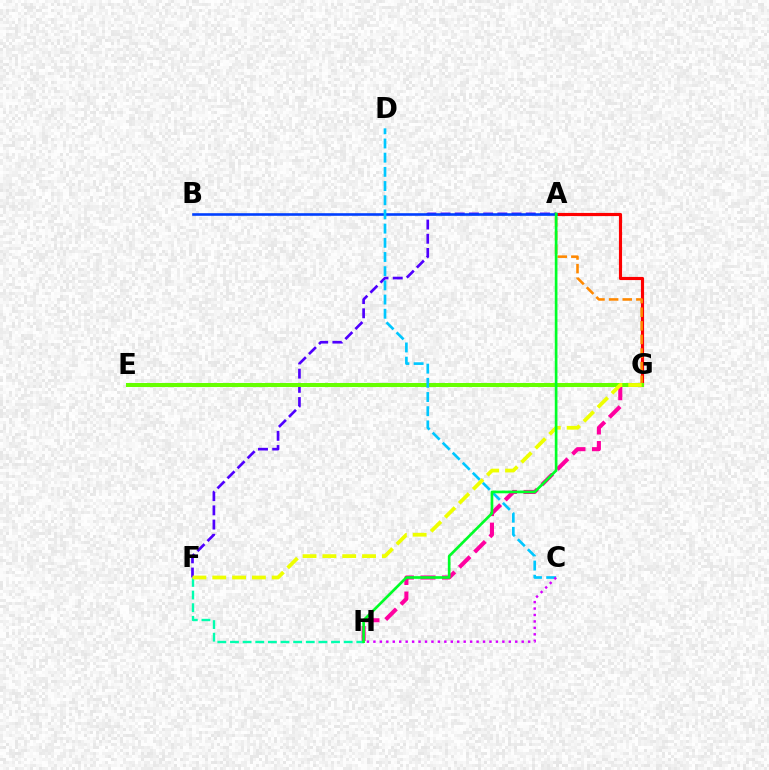{('G', 'H'): [{'color': '#ff00a0', 'line_style': 'dashed', 'thickness': 2.93}], ('A', 'G'): [{'color': '#ff0000', 'line_style': 'solid', 'thickness': 2.27}, {'color': '#ff8800', 'line_style': 'dashed', 'thickness': 1.85}], ('A', 'F'): [{'color': '#4f00ff', 'line_style': 'dashed', 'thickness': 1.93}], ('E', 'G'): [{'color': '#66ff00', 'line_style': 'solid', 'thickness': 2.9}], ('A', 'B'): [{'color': '#003fff', 'line_style': 'solid', 'thickness': 1.88}], ('F', 'H'): [{'color': '#00ffaf', 'line_style': 'dashed', 'thickness': 1.72}], ('C', 'D'): [{'color': '#00c7ff', 'line_style': 'dashed', 'thickness': 1.93}], ('F', 'G'): [{'color': '#eeff00', 'line_style': 'dashed', 'thickness': 2.69}], ('C', 'H'): [{'color': '#d600ff', 'line_style': 'dotted', 'thickness': 1.75}], ('A', 'H'): [{'color': '#00ff27', 'line_style': 'solid', 'thickness': 1.92}]}